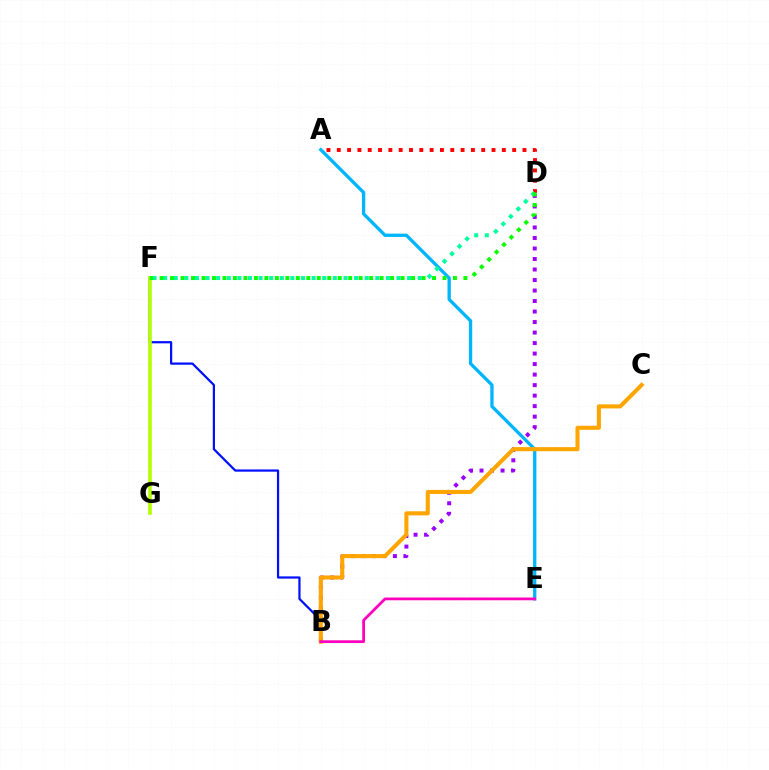{('B', 'D'): [{'color': '#9b00ff', 'line_style': 'dotted', 'thickness': 2.86}], ('A', 'E'): [{'color': '#00b5ff', 'line_style': 'solid', 'thickness': 2.38}], ('B', 'F'): [{'color': '#0010ff', 'line_style': 'solid', 'thickness': 1.6}], ('B', 'C'): [{'color': '#ffa500', 'line_style': 'solid', 'thickness': 2.93}], ('F', 'G'): [{'color': '#b3ff00', 'line_style': 'solid', 'thickness': 2.6}], ('A', 'D'): [{'color': '#ff0000', 'line_style': 'dotted', 'thickness': 2.8}], ('B', 'E'): [{'color': '#ff00bd', 'line_style': 'solid', 'thickness': 1.98}], ('D', 'F'): [{'color': '#00ff9d', 'line_style': 'dotted', 'thickness': 2.88}, {'color': '#08ff00', 'line_style': 'dotted', 'thickness': 2.85}]}